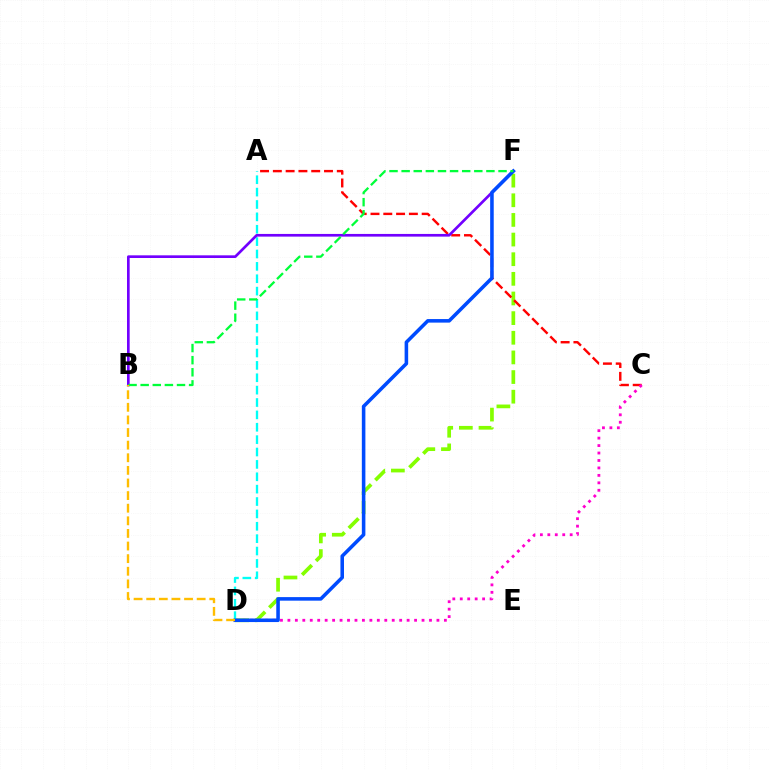{('D', 'F'): [{'color': '#84ff00', 'line_style': 'dashed', 'thickness': 2.67}, {'color': '#004bff', 'line_style': 'solid', 'thickness': 2.56}], ('A', 'C'): [{'color': '#ff0000', 'line_style': 'dashed', 'thickness': 1.74}], ('A', 'D'): [{'color': '#00fff6', 'line_style': 'dashed', 'thickness': 1.68}], ('B', 'F'): [{'color': '#7200ff', 'line_style': 'solid', 'thickness': 1.93}, {'color': '#00ff39', 'line_style': 'dashed', 'thickness': 1.65}], ('C', 'D'): [{'color': '#ff00cf', 'line_style': 'dotted', 'thickness': 2.02}], ('B', 'D'): [{'color': '#ffbd00', 'line_style': 'dashed', 'thickness': 1.71}]}